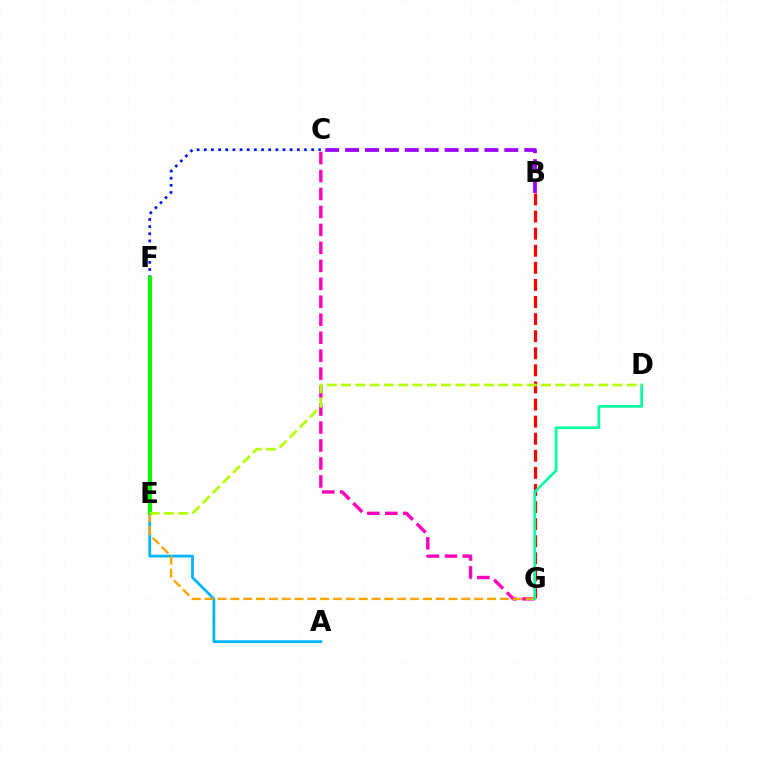{('A', 'E'): [{'color': '#00b5ff', 'line_style': 'solid', 'thickness': 2.01}], ('C', 'G'): [{'color': '#ff00bd', 'line_style': 'dashed', 'thickness': 2.44}], ('E', 'G'): [{'color': '#ffa500', 'line_style': 'dashed', 'thickness': 1.74}], ('B', 'G'): [{'color': '#ff0000', 'line_style': 'dashed', 'thickness': 2.32}], ('B', 'C'): [{'color': '#9b00ff', 'line_style': 'dashed', 'thickness': 2.7}], ('C', 'F'): [{'color': '#0010ff', 'line_style': 'dotted', 'thickness': 1.94}], ('D', 'G'): [{'color': '#00ff9d', 'line_style': 'solid', 'thickness': 1.91}], ('E', 'F'): [{'color': '#08ff00', 'line_style': 'solid', 'thickness': 2.92}], ('D', 'E'): [{'color': '#b3ff00', 'line_style': 'dashed', 'thickness': 1.94}]}